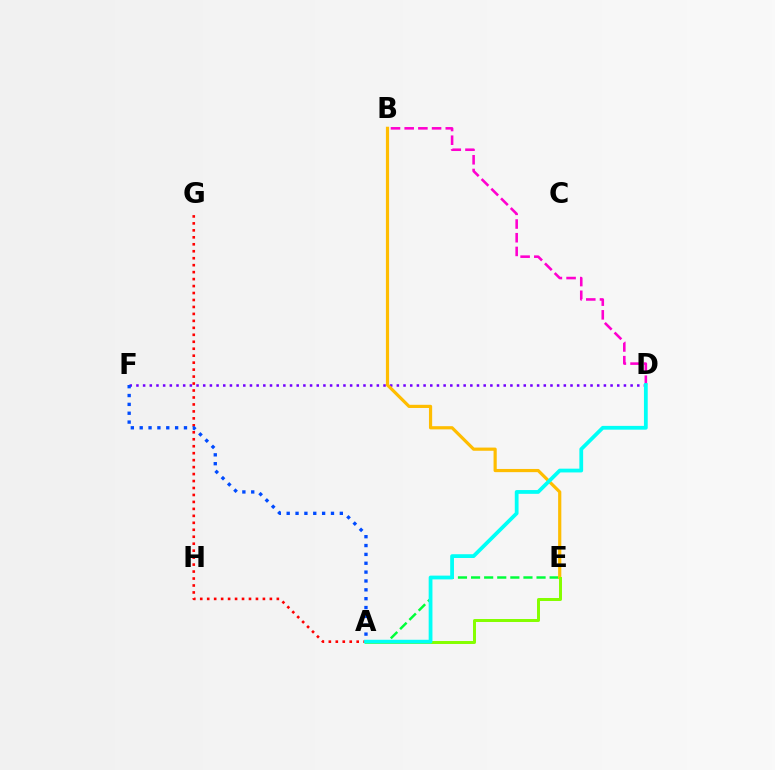{('A', 'E'): [{'color': '#00ff39', 'line_style': 'dashed', 'thickness': 1.78}, {'color': '#84ff00', 'line_style': 'solid', 'thickness': 2.14}], ('A', 'G'): [{'color': '#ff0000', 'line_style': 'dotted', 'thickness': 1.89}], ('D', 'F'): [{'color': '#7200ff', 'line_style': 'dotted', 'thickness': 1.81}], ('B', 'E'): [{'color': '#ffbd00', 'line_style': 'solid', 'thickness': 2.29}], ('A', 'F'): [{'color': '#004bff', 'line_style': 'dotted', 'thickness': 2.41}], ('B', 'D'): [{'color': '#ff00cf', 'line_style': 'dashed', 'thickness': 1.86}], ('A', 'D'): [{'color': '#00fff6', 'line_style': 'solid', 'thickness': 2.72}]}